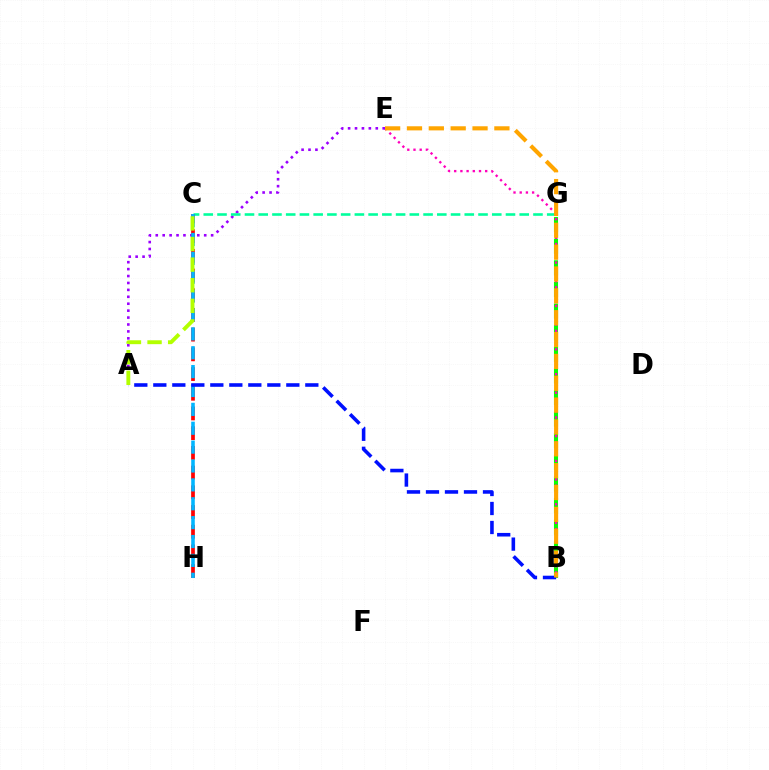{('B', 'G'): [{'color': '#08ff00', 'line_style': 'dashed', 'thickness': 2.94}], ('B', 'E'): [{'color': '#ff00bd', 'line_style': 'dotted', 'thickness': 1.68}, {'color': '#ffa500', 'line_style': 'dashed', 'thickness': 2.97}], ('A', 'E'): [{'color': '#9b00ff', 'line_style': 'dotted', 'thickness': 1.88}], ('C', 'G'): [{'color': '#00ff9d', 'line_style': 'dashed', 'thickness': 1.87}], ('C', 'H'): [{'color': '#ff0000', 'line_style': 'dashed', 'thickness': 2.68}, {'color': '#00b5ff', 'line_style': 'dashed', 'thickness': 2.56}], ('A', 'B'): [{'color': '#0010ff', 'line_style': 'dashed', 'thickness': 2.58}], ('A', 'C'): [{'color': '#b3ff00', 'line_style': 'dashed', 'thickness': 2.8}]}